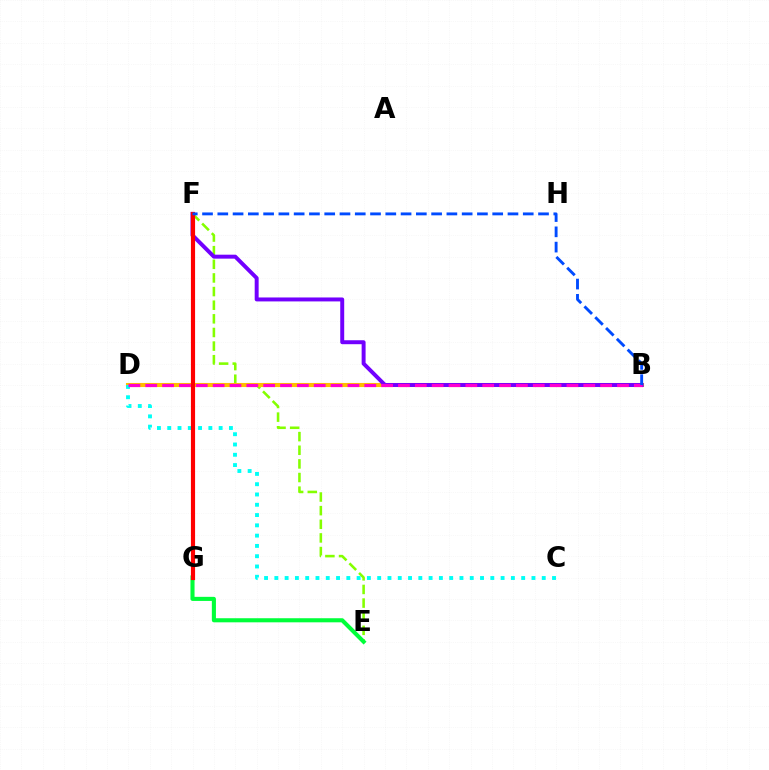{('E', 'F'): [{'color': '#84ff00', 'line_style': 'dashed', 'thickness': 1.85}], ('B', 'D'): [{'color': '#ffbd00', 'line_style': 'solid', 'thickness': 2.94}, {'color': '#ff00cf', 'line_style': 'dashed', 'thickness': 2.29}], ('C', 'D'): [{'color': '#00fff6', 'line_style': 'dotted', 'thickness': 2.79}], ('E', 'G'): [{'color': '#00ff39', 'line_style': 'solid', 'thickness': 2.94}], ('B', 'F'): [{'color': '#7200ff', 'line_style': 'solid', 'thickness': 2.84}, {'color': '#004bff', 'line_style': 'dashed', 'thickness': 2.07}], ('F', 'G'): [{'color': '#ff0000', 'line_style': 'solid', 'thickness': 2.99}]}